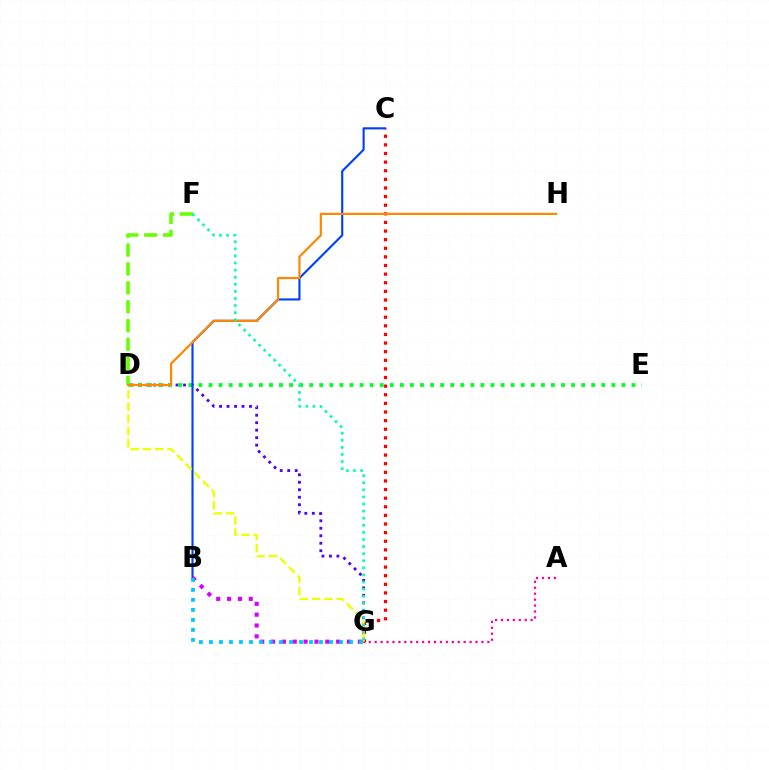{('A', 'G'): [{'color': '#ff00a0', 'line_style': 'dotted', 'thickness': 1.61}], ('D', 'G'): [{'color': '#4f00ff', 'line_style': 'dotted', 'thickness': 2.03}, {'color': '#eeff00', 'line_style': 'dashed', 'thickness': 1.66}], ('C', 'G'): [{'color': '#ff0000', 'line_style': 'dotted', 'thickness': 2.34}], ('D', 'E'): [{'color': '#00ff27', 'line_style': 'dotted', 'thickness': 2.74}], ('B', 'C'): [{'color': '#003fff', 'line_style': 'solid', 'thickness': 1.53}], ('B', 'G'): [{'color': '#d600ff', 'line_style': 'dotted', 'thickness': 2.95}, {'color': '#00c7ff', 'line_style': 'dotted', 'thickness': 2.72}], ('D', 'F'): [{'color': '#66ff00', 'line_style': 'dashed', 'thickness': 2.57}], ('D', 'H'): [{'color': '#ff8800', 'line_style': 'solid', 'thickness': 1.59}], ('F', 'G'): [{'color': '#00ffaf', 'line_style': 'dotted', 'thickness': 1.93}]}